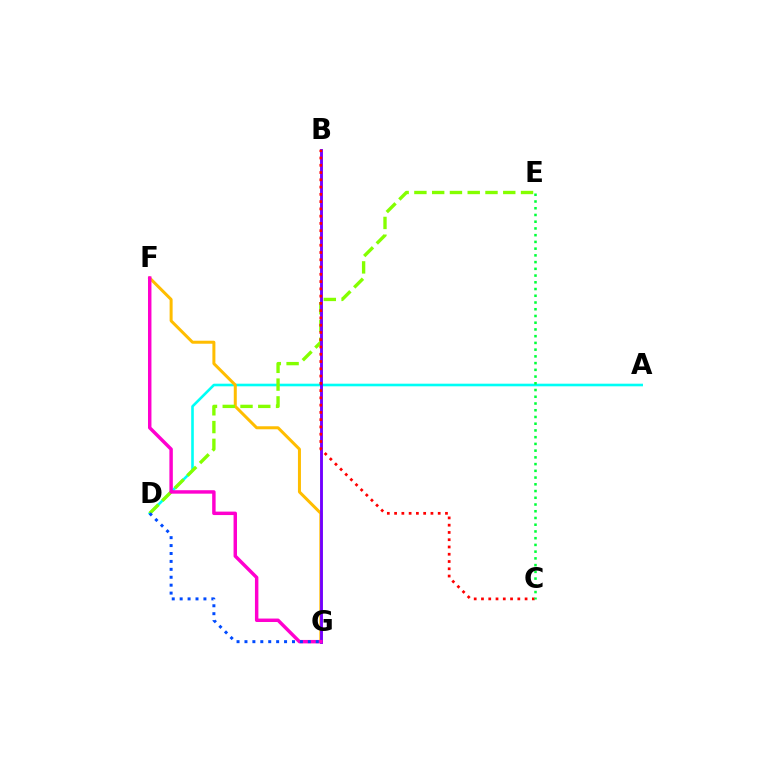{('A', 'D'): [{'color': '#00fff6', 'line_style': 'solid', 'thickness': 1.88}], ('F', 'G'): [{'color': '#ffbd00', 'line_style': 'solid', 'thickness': 2.16}, {'color': '#ff00cf', 'line_style': 'solid', 'thickness': 2.48}], ('D', 'E'): [{'color': '#84ff00', 'line_style': 'dashed', 'thickness': 2.41}], ('B', 'G'): [{'color': '#7200ff', 'line_style': 'solid', 'thickness': 2.07}], ('B', 'C'): [{'color': '#ff0000', 'line_style': 'dotted', 'thickness': 1.97}], ('C', 'E'): [{'color': '#00ff39', 'line_style': 'dotted', 'thickness': 1.83}], ('D', 'G'): [{'color': '#004bff', 'line_style': 'dotted', 'thickness': 2.15}]}